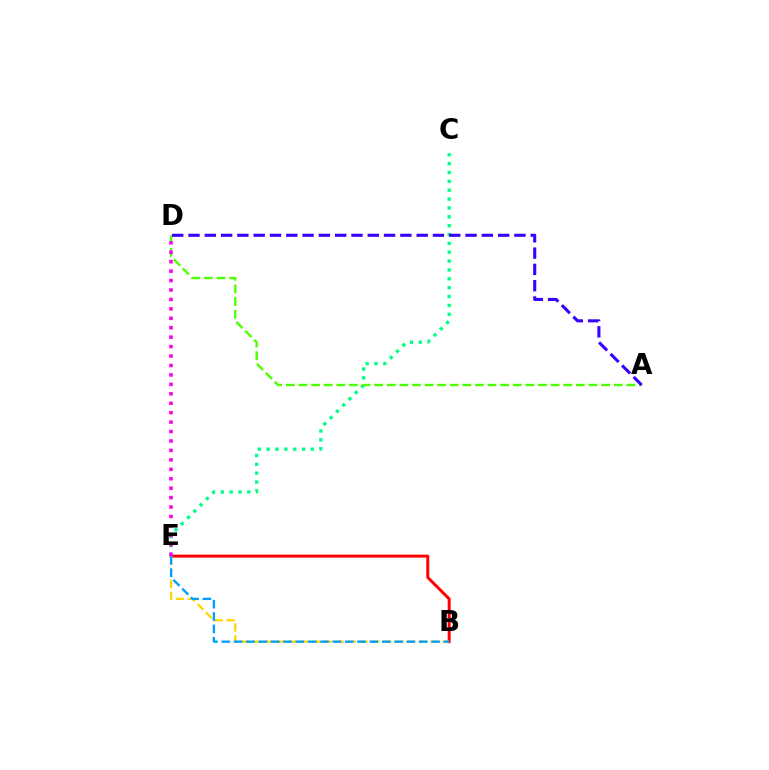{('B', 'E'): [{'color': '#ff0000', 'line_style': 'solid', 'thickness': 2.14}, {'color': '#ffd500', 'line_style': 'dashed', 'thickness': 1.61}, {'color': '#009eff', 'line_style': 'dashed', 'thickness': 1.68}], ('C', 'E'): [{'color': '#00ff86', 'line_style': 'dotted', 'thickness': 2.41}], ('A', 'D'): [{'color': '#4fff00', 'line_style': 'dashed', 'thickness': 1.71}, {'color': '#3700ff', 'line_style': 'dashed', 'thickness': 2.21}], ('D', 'E'): [{'color': '#ff00ed', 'line_style': 'dotted', 'thickness': 2.56}]}